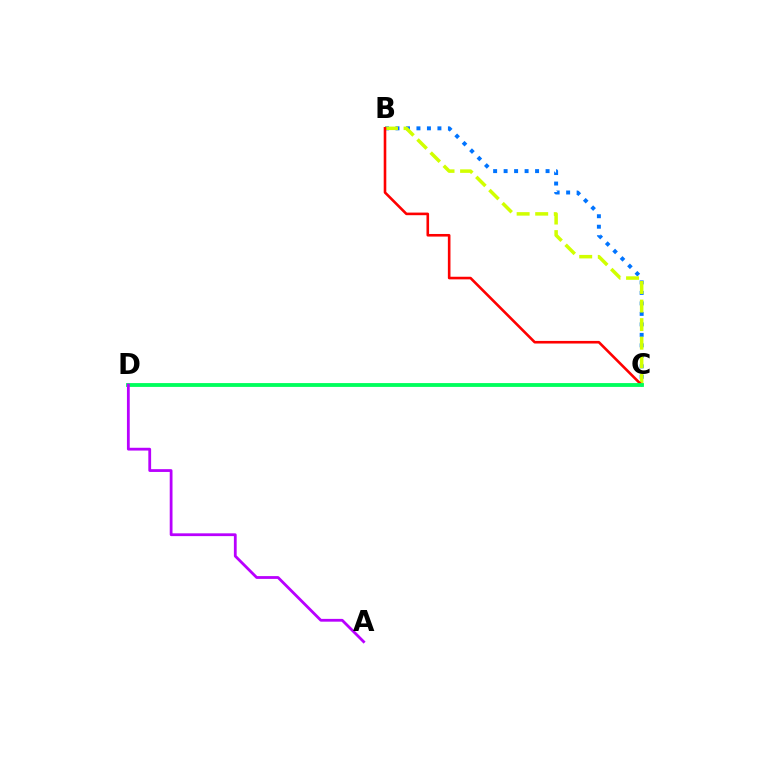{('B', 'C'): [{'color': '#0074ff', 'line_style': 'dotted', 'thickness': 2.85}, {'color': '#d1ff00', 'line_style': 'dashed', 'thickness': 2.52}, {'color': '#ff0000', 'line_style': 'solid', 'thickness': 1.88}], ('C', 'D'): [{'color': '#00ff5c', 'line_style': 'solid', 'thickness': 2.76}], ('A', 'D'): [{'color': '#b900ff', 'line_style': 'solid', 'thickness': 2.01}]}